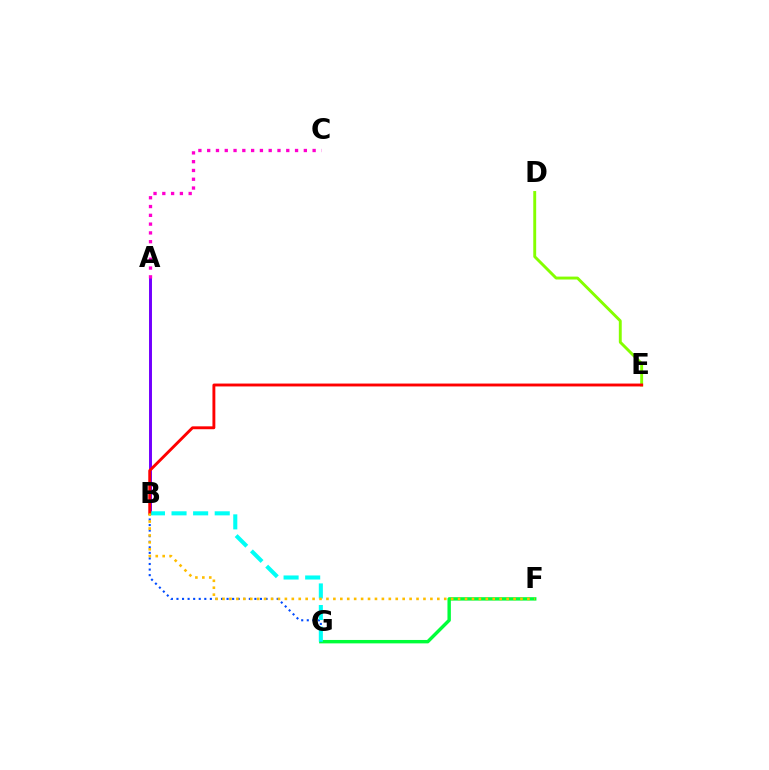{('D', 'E'): [{'color': '#84ff00', 'line_style': 'solid', 'thickness': 2.09}], ('A', 'B'): [{'color': '#7200ff', 'line_style': 'solid', 'thickness': 2.13}], ('F', 'G'): [{'color': '#00ff39', 'line_style': 'solid', 'thickness': 2.46}], ('B', 'G'): [{'color': '#004bff', 'line_style': 'dotted', 'thickness': 1.51}, {'color': '#00fff6', 'line_style': 'dashed', 'thickness': 2.93}], ('B', 'E'): [{'color': '#ff0000', 'line_style': 'solid', 'thickness': 2.08}], ('A', 'C'): [{'color': '#ff00cf', 'line_style': 'dotted', 'thickness': 2.39}], ('B', 'F'): [{'color': '#ffbd00', 'line_style': 'dotted', 'thickness': 1.88}]}